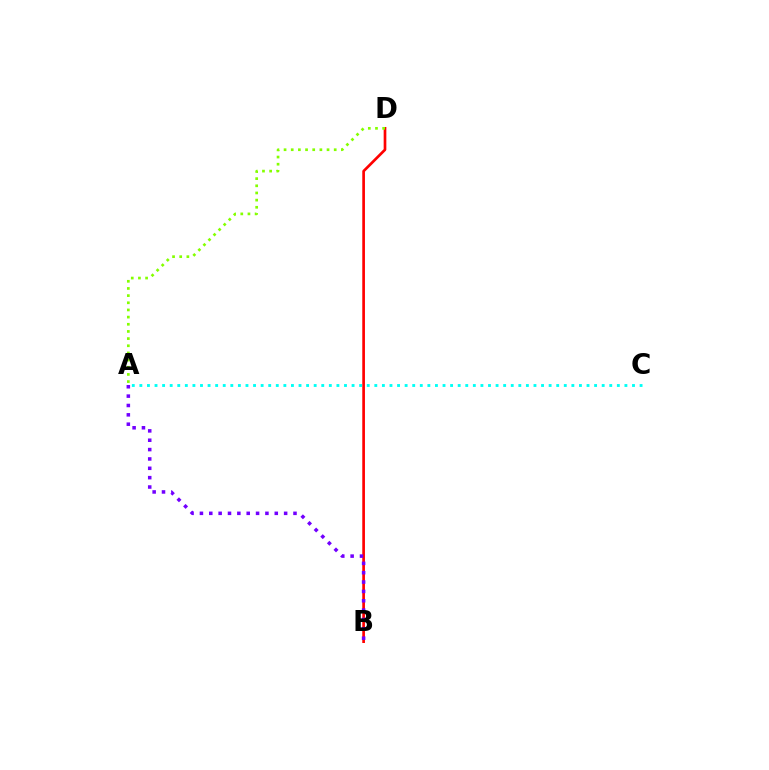{('B', 'D'): [{'color': '#ff0000', 'line_style': 'solid', 'thickness': 1.93}], ('A', 'B'): [{'color': '#7200ff', 'line_style': 'dotted', 'thickness': 2.54}], ('A', 'D'): [{'color': '#84ff00', 'line_style': 'dotted', 'thickness': 1.95}], ('A', 'C'): [{'color': '#00fff6', 'line_style': 'dotted', 'thickness': 2.06}]}